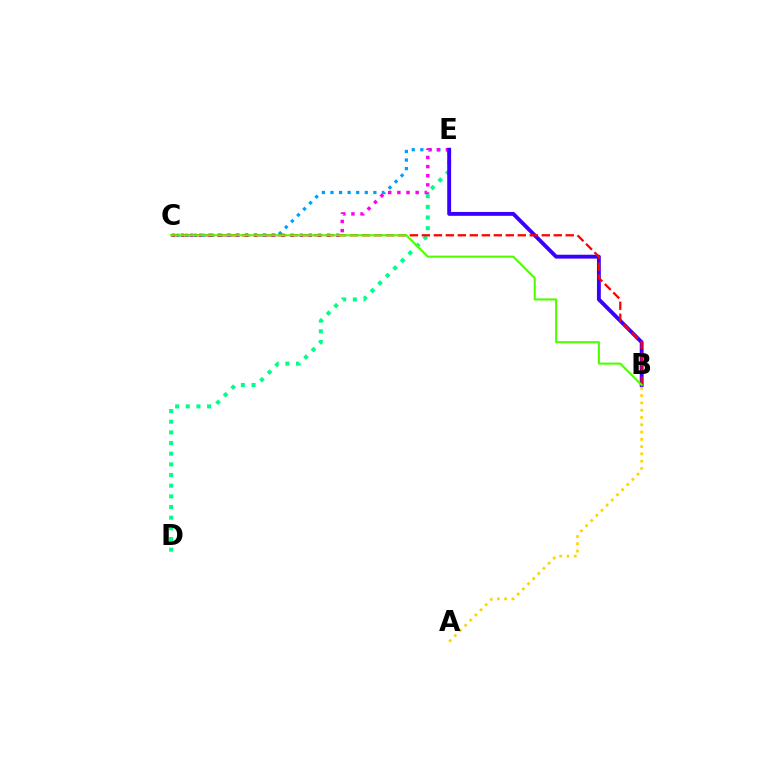{('C', 'E'): [{'color': '#009eff', 'line_style': 'dotted', 'thickness': 2.33}, {'color': '#ff00ed', 'line_style': 'dotted', 'thickness': 2.48}], ('D', 'E'): [{'color': '#00ff86', 'line_style': 'dotted', 'thickness': 2.9}], ('A', 'B'): [{'color': '#ffd500', 'line_style': 'dotted', 'thickness': 1.98}], ('B', 'E'): [{'color': '#3700ff', 'line_style': 'solid', 'thickness': 2.79}], ('B', 'C'): [{'color': '#ff0000', 'line_style': 'dashed', 'thickness': 1.63}, {'color': '#4fff00', 'line_style': 'solid', 'thickness': 1.51}]}